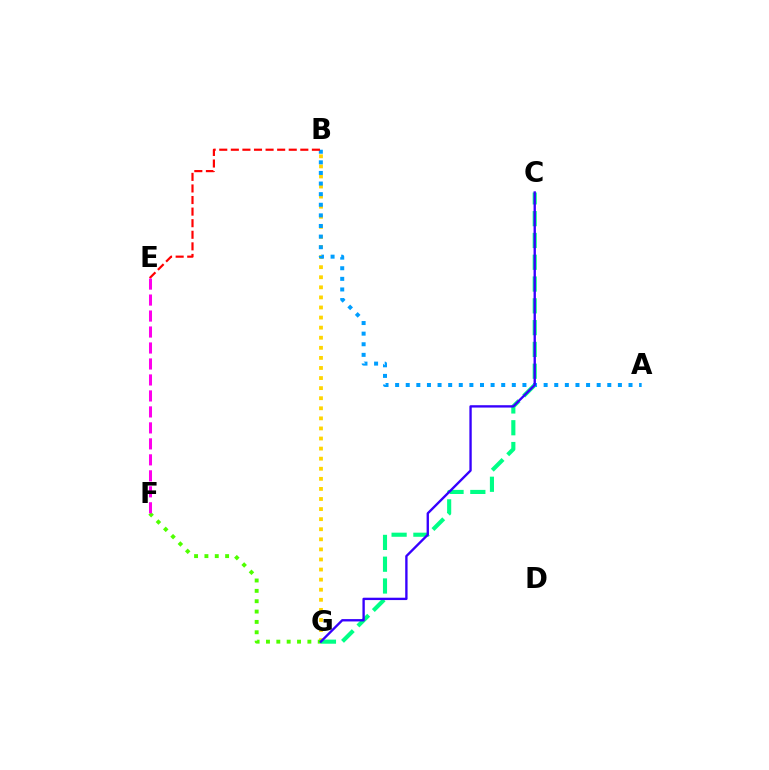{('B', 'G'): [{'color': '#ffd500', 'line_style': 'dotted', 'thickness': 2.74}], ('A', 'B'): [{'color': '#009eff', 'line_style': 'dotted', 'thickness': 2.88}], ('C', 'G'): [{'color': '#00ff86', 'line_style': 'dashed', 'thickness': 2.96}, {'color': '#3700ff', 'line_style': 'solid', 'thickness': 1.69}], ('B', 'E'): [{'color': '#ff0000', 'line_style': 'dashed', 'thickness': 1.57}], ('F', 'G'): [{'color': '#4fff00', 'line_style': 'dotted', 'thickness': 2.81}], ('E', 'F'): [{'color': '#ff00ed', 'line_style': 'dashed', 'thickness': 2.17}]}